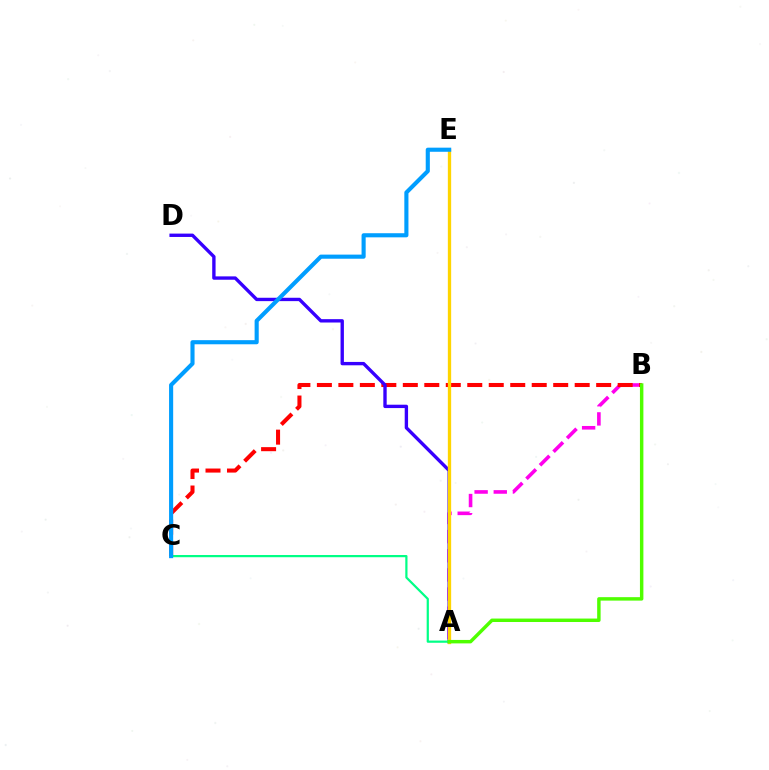{('A', 'B'): [{'color': '#ff00ed', 'line_style': 'dashed', 'thickness': 2.6}, {'color': '#4fff00', 'line_style': 'solid', 'thickness': 2.48}], ('B', 'C'): [{'color': '#ff0000', 'line_style': 'dashed', 'thickness': 2.92}], ('A', 'D'): [{'color': '#3700ff', 'line_style': 'solid', 'thickness': 2.42}], ('A', 'E'): [{'color': '#ffd500', 'line_style': 'solid', 'thickness': 2.39}], ('A', 'C'): [{'color': '#00ff86', 'line_style': 'solid', 'thickness': 1.59}], ('C', 'E'): [{'color': '#009eff', 'line_style': 'solid', 'thickness': 2.96}]}